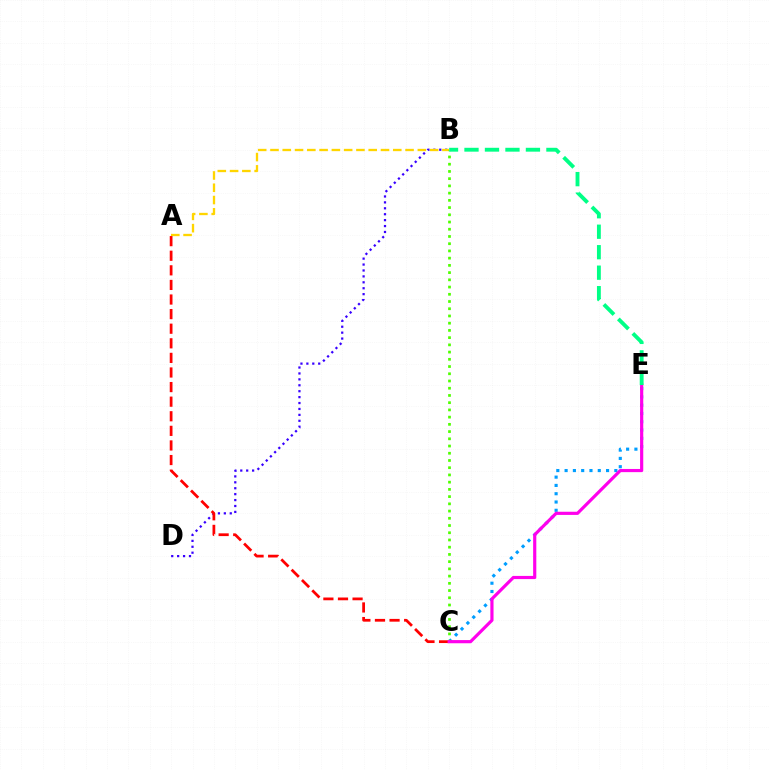{('B', 'D'): [{'color': '#3700ff', 'line_style': 'dotted', 'thickness': 1.61}], ('A', 'B'): [{'color': '#ffd500', 'line_style': 'dashed', 'thickness': 1.67}], ('A', 'C'): [{'color': '#ff0000', 'line_style': 'dashed', 'thickness': 1.98}], ('C', 'E'): [{'color': '#009eff', 'line_style': 'dotted', 'thickness': 2.25}, {'color': '#ff00ed', 'line_style': 'solid', 'thickness': 2.28}], ('B', 'C'): [{'color': '#4fff00', 'line_style': 'dotted', 'thickness': 1.96}], ('B', 'E'): [{'color': '#00ff86', 'line_style': 'dashed', 'thickness': 2.78}]}